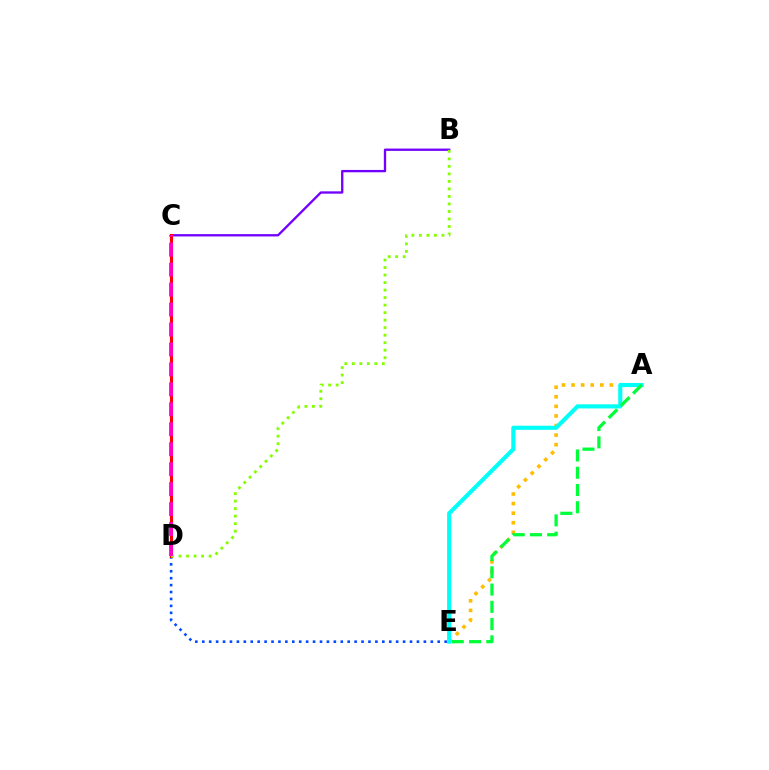{('A', 'E'): [{'color': '#ffbd00', 'line_style': 'dotted', 'thickness': 2.6}, {'color': '#00fff6', 'line_style': 'solid', 'thickness': 2.96}, {'color': '#00ff39', 'line_style': 'dashed', 'thickness': 2.34}], ('D', 'E'): [{'color': '#004bff', 'line_style': 'dotted', 'thickness': 1.88}], ('B', 'C'): [{'color': '#7200ff', 'line_style': 'solid', 'thickness': 1.68}], ('C', 'D'): [{'color': '#ff0000', 'line_style': 'solid', 'thickness': 2.21}, {'color': '#ff00cf', 'line_style': 'dashed', 'thickness': 2.71}], ('B', 'D'): [{'color': '#84ff00', 'line_style': 'dotted', 'thickness': 2.04}]}